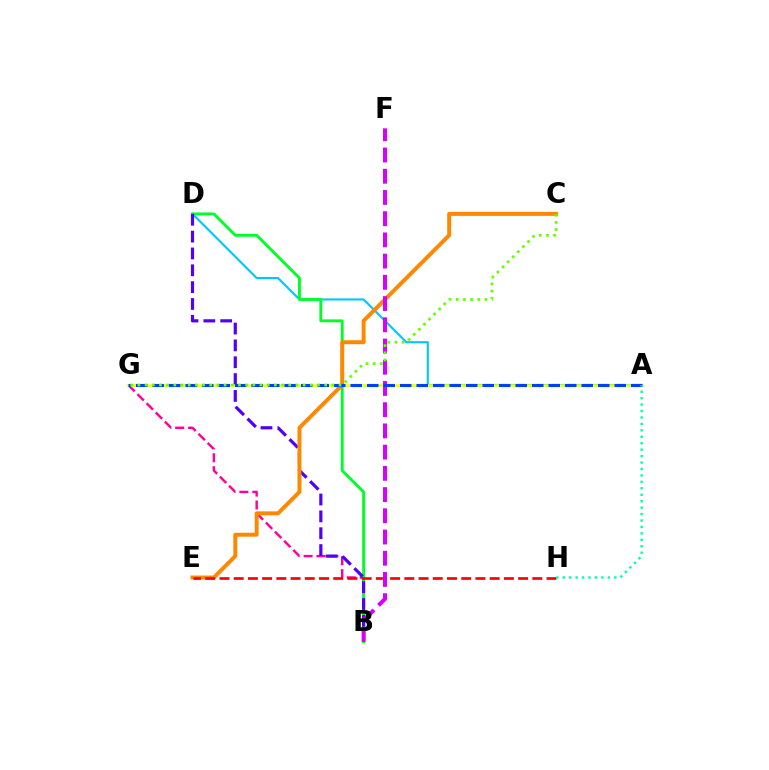{('B', 'G'): [{'color': '#ff00a0', 'line_style': 'dashed', 'thickness': 1.75}], ('A', 'D'): [{'color': '#00c7ff', 'line_style': 'solid', 'thickness': 1.53}], ('B', 'D'): [{'color': '#00ff27', 'line_style': 'solid', 'thickness': 2.08}, {'color': '#4f00ff', 'line_style': 'dashed', 'thickness': 2.29}], ('C', 'E'): [{'color': '#ff8800', 'line_style': 'solid', 'thickness': 2.84}], ('A', 'G'): [{'color': '#eeff00', 'line_style': 'solid', 'thickness': 1.82}, {'color': '#003fff', 'line_style': 'dashed', 'thickness': 2.24}], ('E', 'H'): [{'color': '#ff0000', 'line_style': 'dashed', 'thickness': 1.93}], ('B', 'F'): [{'color': '#d600ff', 'line_style': 'dashed', 'thickness': 2.88}], ('A', 'H'): [{'color': '#00ffaf', 'line_style': 'dotted', 'thickness': 1.75}], ('C', 'G'): [{'color': '#66ff00', 'line_style': 'dotted', 'thickness': 1.95}]}